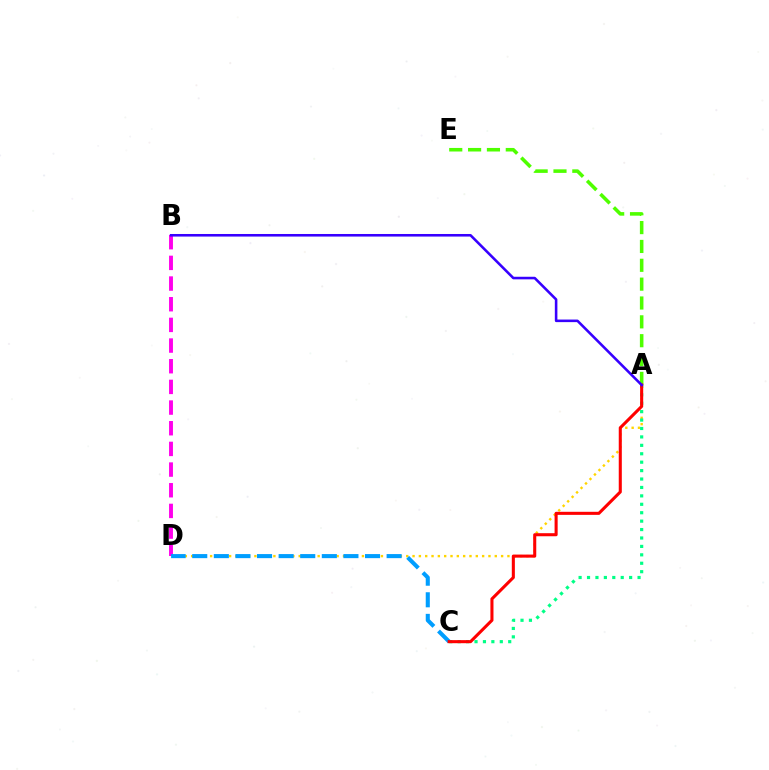{('A', 'E'): [{'color': '#4fff00', 'line_style': 'dashed', 'thickness': 2.56}], ('A', 'D'): [{'color': '#ffd500', 'line_style': 'dotted', 'thickness': 1.72}], ('A', 'C'): [{'color': '#00ff86', 'line_style': 'dotted', 'thickness': 2.29}, {'color': '#ff0000', 'line_style': 'solid', 'thickness': 2.21}], ('B', 'D'): [{'color': '#ff00ed', 'line_style': 'dashed', 'thickness': 2.81}], ('C', 'D'): [{'color': '#009eff', 'line_style': 'dashed', 'thickness': 2.93}], ('A', 'B'): [{'color': '#3700ff', 'line_style': 'solid', 'thickness': 1.86}]}